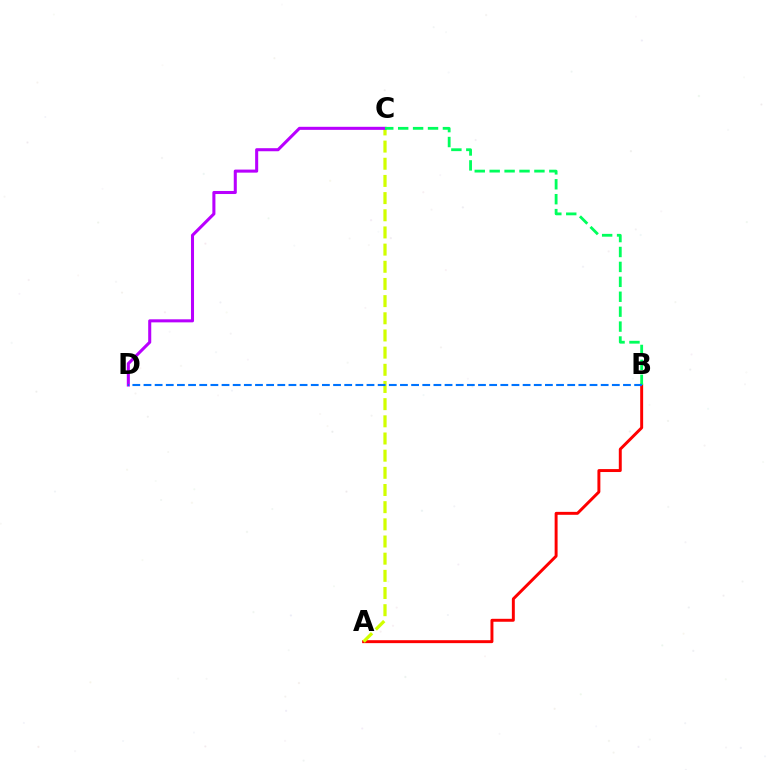{('A', 'B'): [{'color': '#ff0000', 'line_style': 'solid', 'thickness': 2.12}], ('A', 'C'): [{'color': '#d1ff00', 'line_style': 'dashed', 'thickness': 2.33}], ('C', 'D'): [{'color': '#b900ff', 'line_style': 'solid', 'thickness': 2.2}], ('B', 'C'): [{'color': '#00ff5c', 'line_style': 'dashed', 'thickness': 2.03}], ('B', 'D'): [{'color': '#0074ff', 'line_style': 'dashed', 'thickness': 1.51}]}